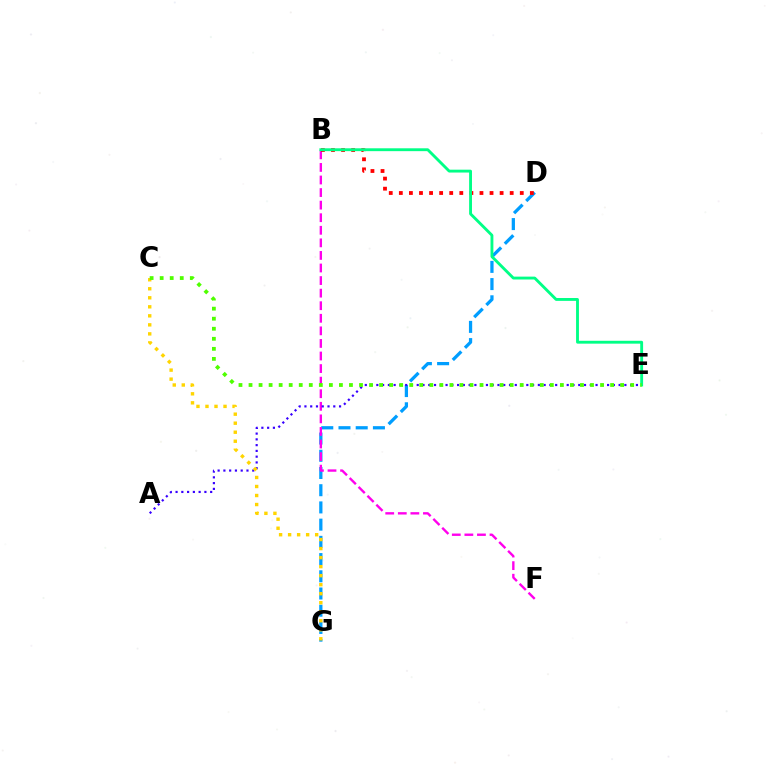{('D', 'G'): [{'color': '#009eff', 'line_style': 'dashed', 'thickness': 2.34}], ('B', 'F'): [{'color': '#ff00ed', 'line_style': 'dashed', 'thickness': 1.71}], ('B', 'D'): [{'color': '#ff0000', 'line_style': 'dotted', 'thickness': 2.74}], ('B', 'E'): [{'color': '#00ff86', 'line_style': 'solid', 'thickness': 2.06}], ('A', 'E'): [{'color': '#3700ff', 'line_style': 'dotted', 'thickness': 1.57}], ('C', 'G'): [{'color': '#ffd500', 'line_style': 'dotted', 'thickness': 2.45}], ('C', 'E'): [{'color': '#4fff00', 'line_style': 'dotted', 'thickness': 2.73}]}